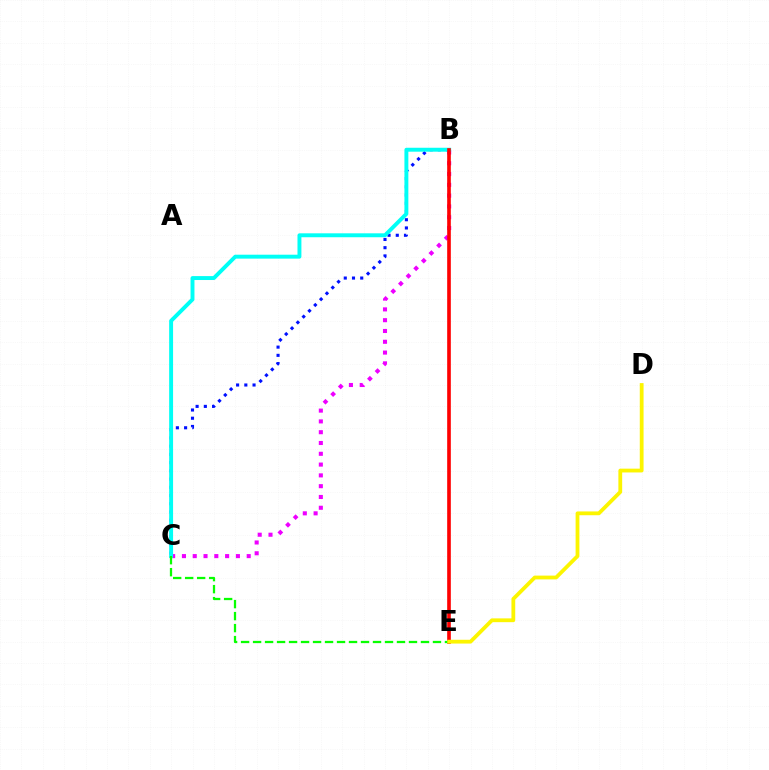{('B', 'C'): [{'color': '#0010ff', 'line_style': 'dotted', 'thickness': 2.23}, {'color': '#ee00ff', 'line_style': 'dotted', 'thickness': 2.93}, {'color': '#00fff6', 'line_style': 'solid', 'thickness': 2.83}], ('B', 'E'): [{'color': '#ff0000', 'line_style': 'solid', 'thickness': 2.62}], ('C', 'E'): [{'color': '#08ff00', 'line_style': 'dashed', 'thickness': 1.63}], ('D', 'E'): [{'color': '#fcf500', 'line_style': 'solid', 'thickness': 2.73}]}